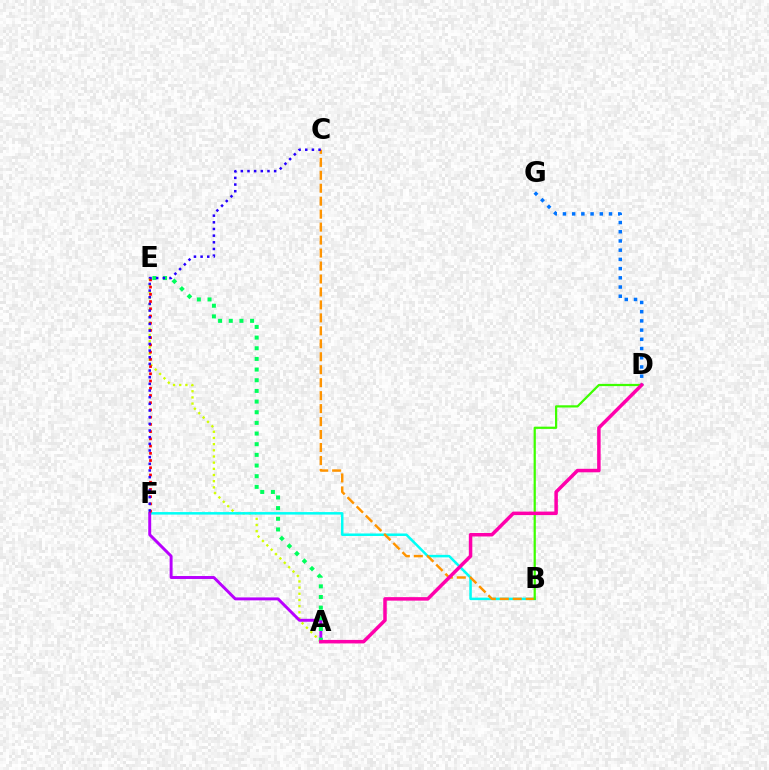{('D', 'G'): [{'color': '#0074ff', 'line_style': 'dotted', 'thickness': 2.5}], ('A', 'E'): [{'color': '#d1ff00', 'line_style': 'dotted', 'thickness': 1.68}, {'color': '#00ff5c', 'line_style': 'dotted', 'thickness': 2.9}], ('B', 'F'): [{'color': '#00fff6', 'line_style': 'solid', 'thickness': 1.81}], ('A', 'F'): [{'color': '#b900ff', 'line_style': 'solid', 'thickness': 2.12}], ('E', 'F'): [{'color': '#ff0000', 'line_style': 'dotted', 'thickness': 1.96}], ('B', 'C'): [{'color': '#ff9400', 'line_style': 'dashed', 'thickness': 1.76}], ('B', 'D'): [{'color': '#3dff00', 'line_style': 'solid', 'thickness': 1.61}], ('C', 'F'): [{'color': '#2500ff', 'line_style': 'dotted', 'thickness': 1.81}], ('A', 'D'): [{'color': '#ff00ac', 'line_style': 'solid', 'thickness': 2.52}]}